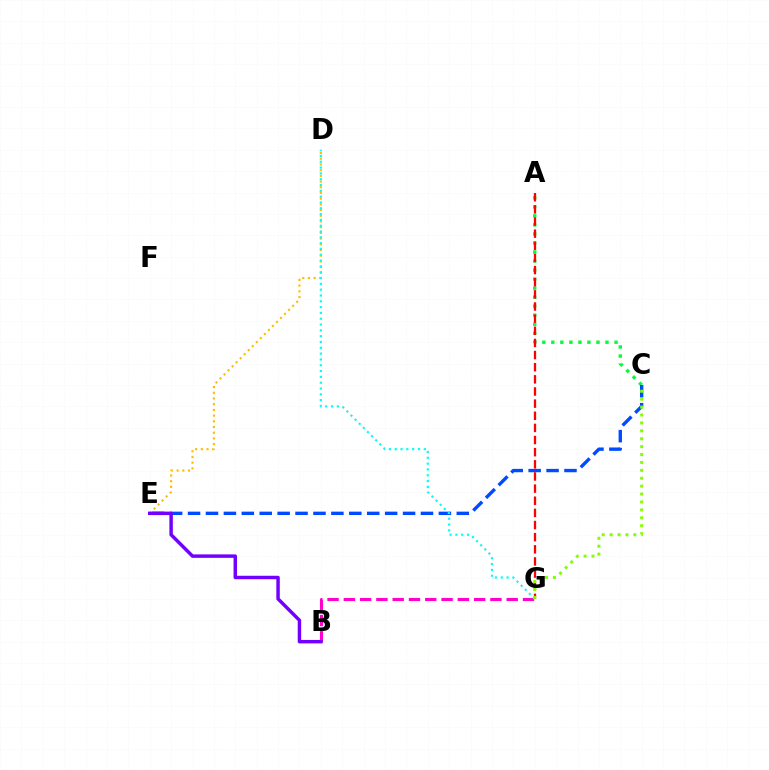{('D', 'E'): [{'color': '#ffbd00', 'line_style': 'dotted', 'thickness': 1.55}], ('A', 'C'): [{'color': '#00ff39', 'line_style': 'dotted', 'thickness': 2.45}], ('B', 'G'): [{'color': '#ff00cf', 'line_style': 'dashed', 'thickness': 2.21}], ('C', 'E'): [{'color': '#004bff', 'line_style': 'dashed', 'thickness': 2.43}], ('D', 'G'): [{'color': '#00fff6', 'line_style': 'dotted', 'thickness': 1.58}], ('A', 'G'): [{'color': '#ff0000', 'line_style': 'dashed', 'thickness': 1.65}], ('B', 'E'): [{'color': '#7200ff', 'line_style': 'solid', 'thickness': 2.49}], ('C', 'G'): [{'color': '#84ff00', 'line_style': 'dotted', 'thickness': 2.15}]}